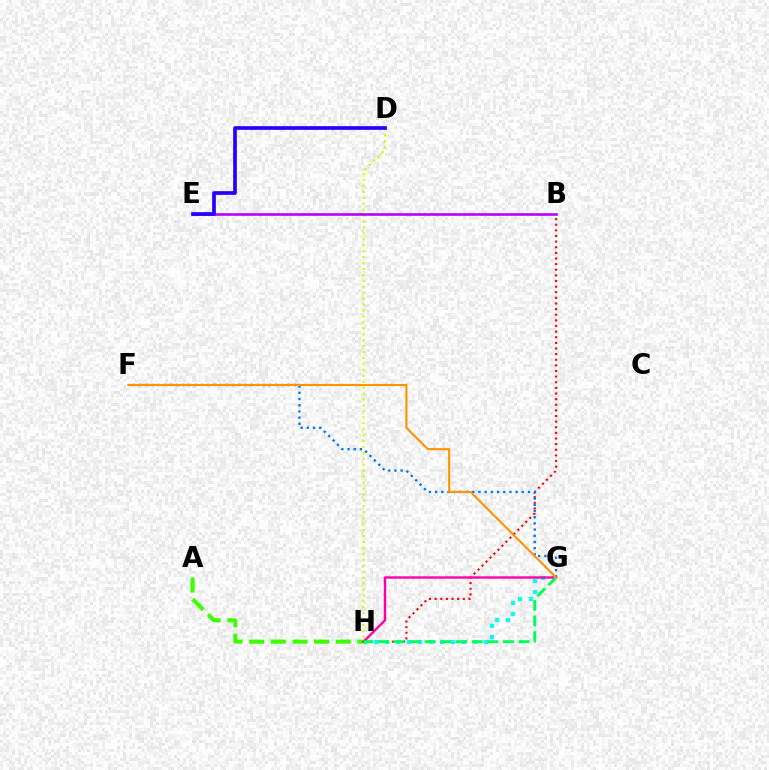{('B', 'H'): [{'color': '#ff0000', 'line_style': 'dotted', 'thickness': 1.53}], ('F', 'G'): [{'color': '#0074ff', 'line_style': 'dotted', 'thickness': 1.68}, {'color': '#ff9400', 'line_style': 'solid', 'thickness': 1.54}], ('G', 'H'): [{'color': '#00fff6', 'line_style': 'dotted', 'thickness': 2.99}, {'color': '#ff00ac', 'line_style': 'solid', 'thickness': 1.73}, {'color': '#00ff5c', 'line_style': 'dashed', 'thickness': 2.12}], ('A', 'H'): [{'color': '#3dff00', 'line_style': 'dashed', 'thickness': 2.94}], ('D', 'H'): [{'color': '#d1ff00', 'line_style': 'dotted', 'thickness': 1.61}], ('B', 'E'): [{'color': '#b900ff', 'line_style': 'solid', 'thickness': 1.89}], ('D', 'E'): [{'color': '#2500ff', 'line_style': 'solid', 'thickness': 2.66}]}